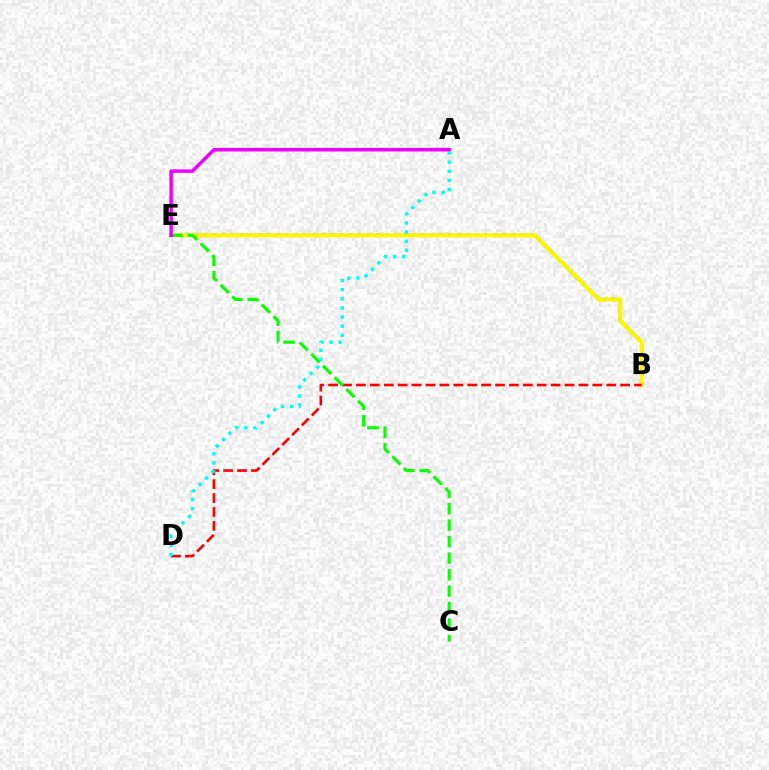{('B', 'E'): [{'color': '#0010ff', 'line_style': 'dotted', 'thickness': 2.46}, {'color': '#fcf500', 'line_style': 'solid', 'thickness': 2.94}], ('B', 'D'): [{'color': '#ff0000', 'line_style': 'dashed', 'thickness': 1.89}], ('C', 'E'): [{'color': '#08ff00', 'line_style': 'dashed', 'thickness': 2.24}], ('A', 'D'): [{'color': '#00fff6', 'line_style': 'dotted', 'thickness': 2.47}], ('A', 'E'): [{'color': '#ee00ff', 'line_style': 'solid', 'thickness': 2.51}]}